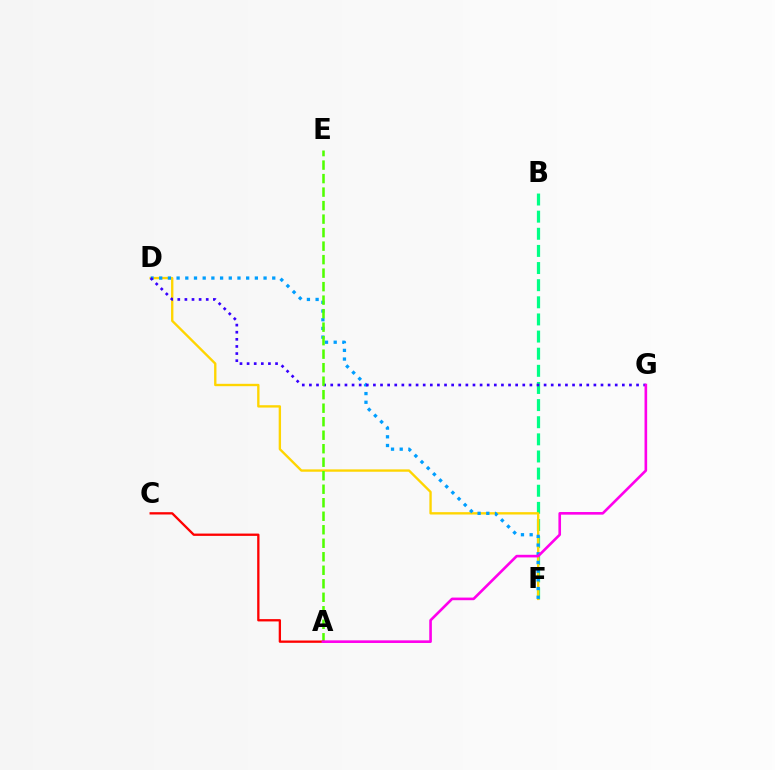{('B', 'F'): [{'color': '#00ff86', 'line_style': 'dashed', 'thickness': 2.33}], ('D', 'F'): [{'color': '#ffd500', 'line_style': 'solid', 'thickness': 1.7}, {'color': '#009eff', 'line_style': 'dotted', 'thickness': 2.36}], ('D', 'G'): [{'color': '#3700ff', 'line_style': 'dotted', 'thickness': 1.93}], ('A', 'E'): [{'color': '#4fff00', 'line_style': 'dashed', 'thickness': 1.83}], ('A', 'C'): [{'color': '#ff0000', 'line_style': 'solid', 'thickness': 1.66}], ('A', 'G'): [{'color': '#ff00ed', 'line_style': 'solid', 'thickness': 1.89}]}